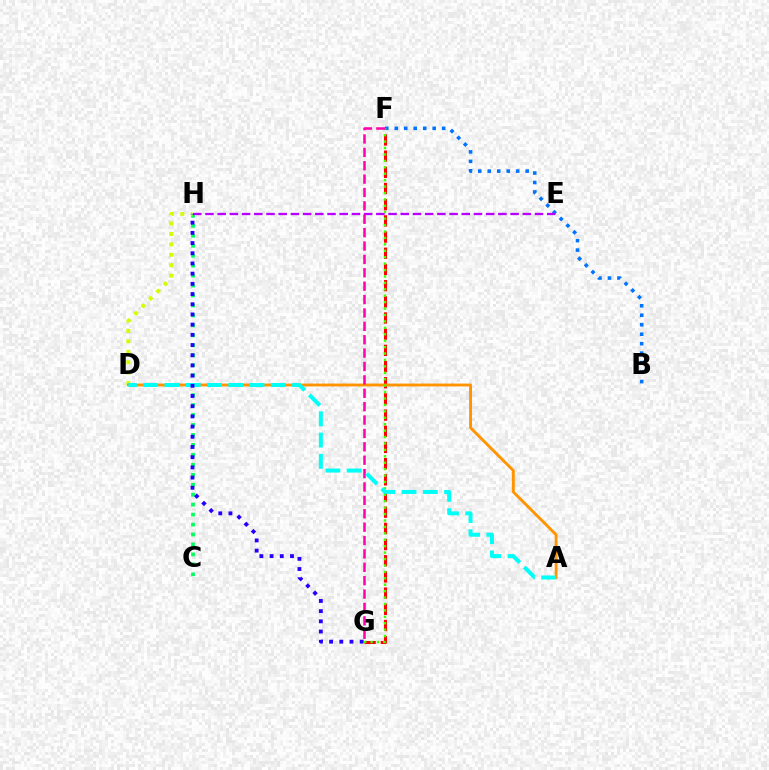{('C', 'H'): [{'color': '#00ff5c', 'line_style': 'dotted', 'thickness': 2.71}], ('F', 'G'): [{'color': '#ff0000', 'line_style': 'dashed', 'thickness': 2.2}, {'color': '#3dff00', 'line_style': 'dotted', 'thickness': 1.74}, {'color': '#ff00ac', 'line_style': 'dashed', 'thickness': 1.82}], ('D', 'H'): [{'color': '#d1ff00', 'line_style': 'dotted', 'thickness': 2.83}], ('B', 'F'): [{'color': '#0074ff', 'line_style': 'dotted', 'thickness': 2.58}], ('A', 'D'): [{'color': '#ff9400', 'line_style': 'solid', 'thickness': 2.06}, {'color': '#00fff6', 'line_style': 'dashed', 'thickness': 2.89}], ('E', 'H'): [{'color': '#b900ff', 'line_style': 'dashed', 'thickness': 1.66}], ('G', 'H'): [{'color': '#2500ff', 'line_style': 'dotted', 'thickness': 2.77}]}